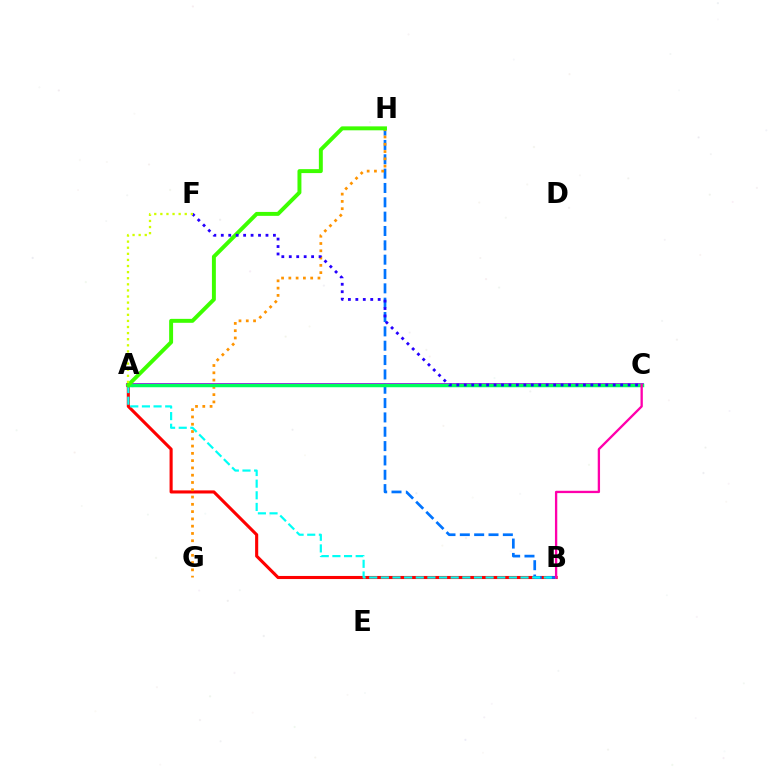{('A', 'C'): [{'color': '#b900ff', 'line_style': 'solid', 'thickness': 2.82}, {'color': '#00ff5c', 'line_style': 'solid', 'thickness': 2.51}], ('A', 'B'): [{'color': '#ff0000', 'line_style': 'solid', 'thickness': 2.23}, {'color': '#00fff6', 'line_style': 'dashed', 'thickness': 1.58}], ('B', 'H'): [{'color': '#0074ff', 'line_style': 'dashed', 'thickness': 1.95}], ('G', 'H'): [{'color': '#ff9400', 'line_style': 'dotted', 'thickness': 1.98}], ('A', 'H'): [{'color': '#3dff00', 'line_style': 'solid', 'thickness': 2.84}], ('C', 'F'): [{'color': '#2500ff', 'line_style': 'dotted', 'thickness': 2.02}], ('B', 'C'): [{'color': '#ff00ac', 'line_style': 'solid', 'thickness': 1.67}], ('A', 'F'): [{'color': '#d1ff00', 'line_style': 'dotted', 'thickness': 1.66}]}